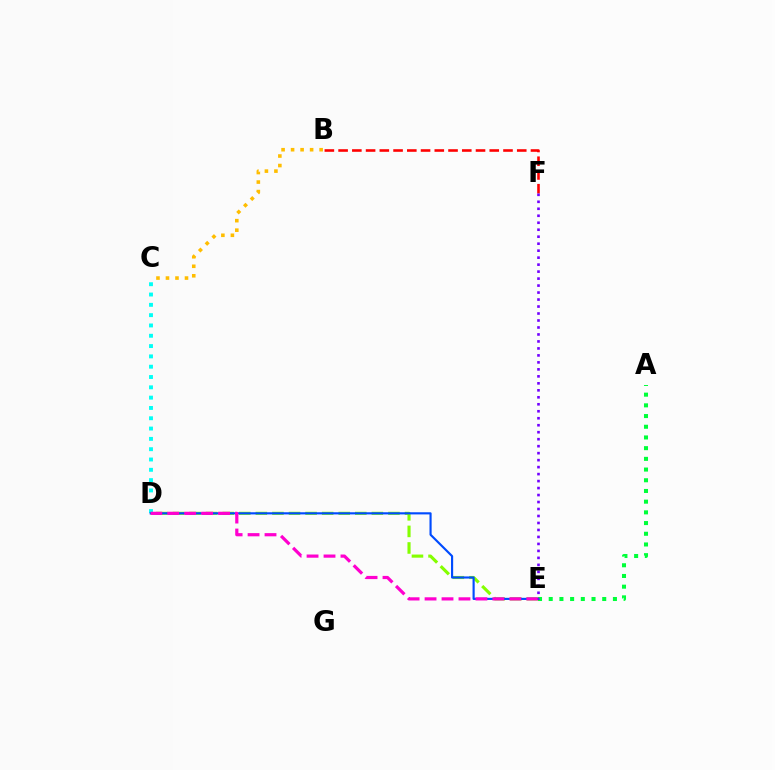{('C', 'D'): [{'color': '#00fff6', 'line_style': 'dotted', 'thickness': 2.8}], ('A', 'E'): [{'color': '#00ff39', 'line_style': 'dotted', 'thickness': 2.91}], ('D', 'E'): [{'color': '#84ff00', 'line_style': 'dashed', 'thickness': 2.25}, {'color': '#004bff', 'line_style': 'solid', 'thickness': 1.55}, {'color': '#ff00cf', 'line_style': 'dashed', 'thickness': 2.3}], ('B', 'F'): [{'color': '#ff0000', 'line_style': 'dashed', 'thickness': 1.87}], ('E', 'F'): [{'color': '#7200ff', 'line_style': 'dotted', 'thickness': 1.9}], ('B', 'C'): [{'color': '#ffbd00', 'line_style': 'dotted', 'thickness': 2.58}]}